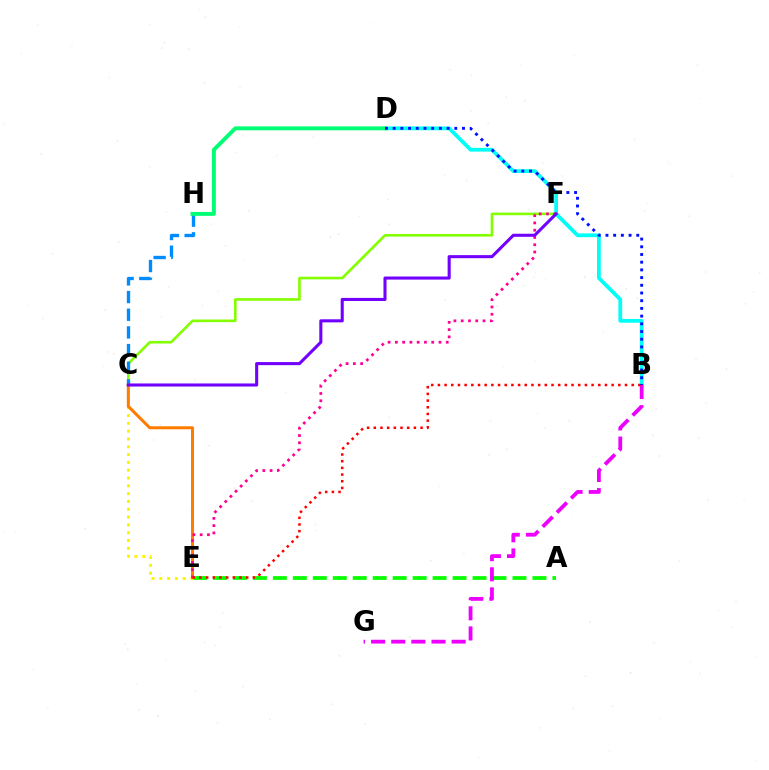{('A', 'E'): [{'color': '#08ff00', 'line_style': 'dashed', 'thickness': 2.71}], ('C', 'F'): [{'color': '#84ff00', 'line_style': 'solid', 'thickness': 1.89}, {'color': '#7200ff', 'line_style': 'solid', 'thickness': 2.21}], ('C', 'H'): [{'color': '#008cff', 'line_style': 'dashed', 'thickness': 2.4}], ('C', 'E'): [{'color': '#fcf500', 'line_style': 'dotted', 'thickness': 2.12}, {'color': '#ff7c00', 'line_style': 'solid', 'thickness': 2.18}], ('B', 'D'): [{'color': '#00fff6', 'line_style': 'solid', 'thickness': 2.71}, {'color': '#0010ff', 'line_style': 'dotted', 'thickness': 2.09}], ('B', 'G'): [{'color': '#ee00ff', 'line_style': 'dashed', 'thickness': 2.74}], ('E', 'F'): [{'color': '#ff0094', 'line_style': 'dotted', 'thickness': 1.97}], ('D', 'H'): [{'color': '#00ff74', 'line_style': 'solid', 'thickness': 2.82}], ('B', 'E'): [{'color': '#ff0000', 'line_style': 'dotted', 'thickness': 1.82}]}